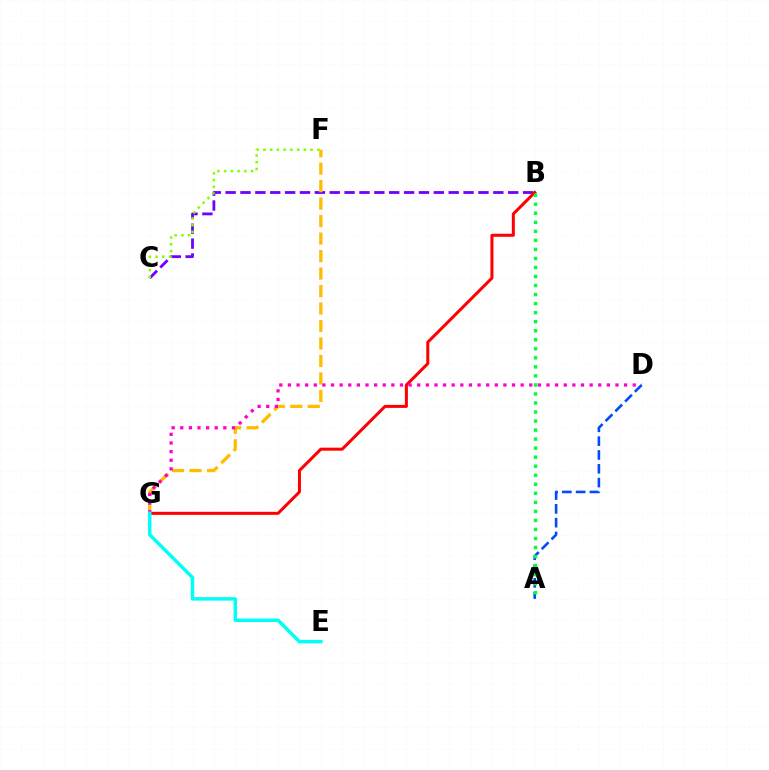{('B', 'C'): [{'color': '#7200ff', 'line_style': 'dashed', 'thickness': 2.02}], ('F', 'G'): [{'color': '#ffbd00', 'line_style': 'dashed', 'thickness': 2.38}], ('C', 'F'): [{'color': '#84ff00', 'line_style': 'dotted', 'thickness': 1.83}], ('B', 'G'): [{'color': '#ff0000', 'line_style': 'solid', 'thickness': 2.17}], ('D', 'G'): [{'color': '#ff00cf', 'line_style': 'dotted', 'thickness': 2.34}], ('A', 'D'): [{'color': '#004bff', 'line_style': 'dashed', 'thickness': 1.88}], ('A', 'B'): [{'color': '#00ff39', 'line_style': 'dotted', 'thickness': 2.45}], ('E', 'G'): [{'color': '#00fff6', 'line_style': 'solid', 'thickness': 2.5}]}